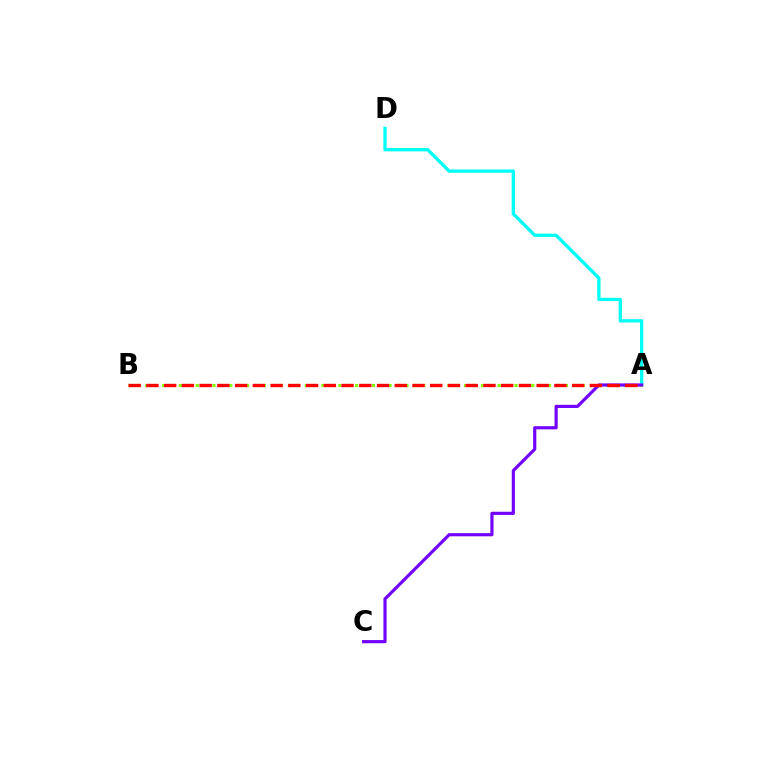{('A', 'D'): [{'color': '#00fff6', 'line_style': 'solid', 'thickness': 2.37}], ('A', 'B'): [{'color': '#84ff00', 'line_style': 'dotted', 'thickness': 2.28}, {'color': '#ff0000', 'line_style': 'dashed', 'thickness': 2.41}], ('A', 'C'): [{'color': '#7200ff', 'line_style': 'solid', 'thickness': 2.28}]}